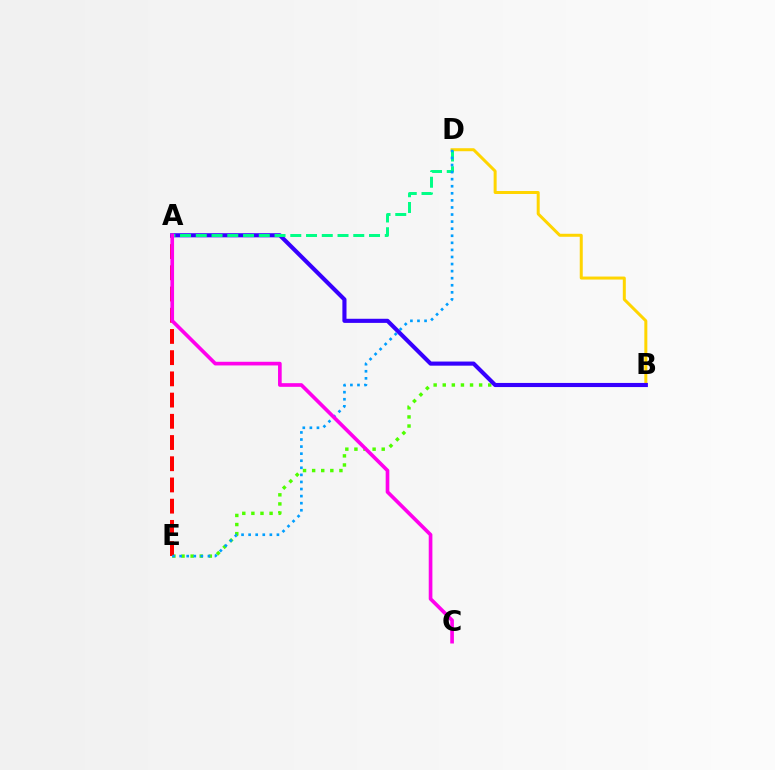{('B', 'E'): [{'color': '#4fff00', 'line_style': 'dotted', 'thickness': 2.47}], ('A', 'E'): [{'color': '#ff0000', 'line_style': 'dashed', 'thickness': 2.88}], ('B', 'D'): [{'color': '#ffd500', 'line_style': 'solid', 'thickness': 2.16}], ('A', 'B'): [{'color': '#3700ff', 'line_style': 'solid', 'thickness': 2.96}], ('A', 'D'): [{'color': '#00ff86', 'line_style': 'dashed', 'thickness': 2.14}], ('D', 'E'): [{'color': '#009eff', 'line_style': 'dotted', 'thickness': 1.92}], ('A', 'C'): [{'color': '#ff00ed', 'line_style': 'solid', 'thickness': 2.64}]}